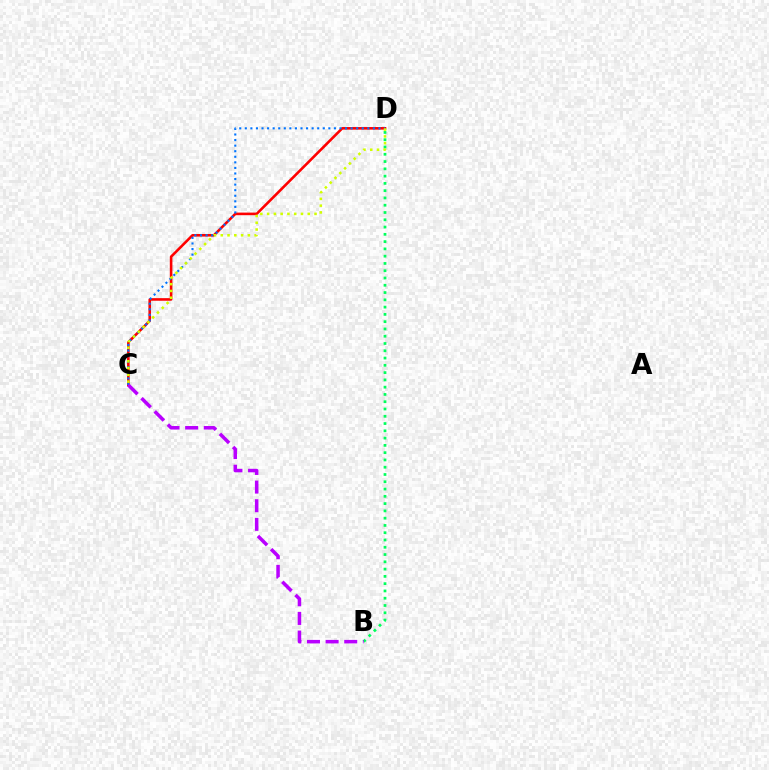{('C', 'D'): [{'color': '#ff0000', 'line_style': 'solid', 'thickness': 1.87}, {'color': '#0074ff', 'line_style': 'dotted', 'thickness': 1.51}, {'color': '#d1ff00', 'line_style': 'dotted', 'thickness': 1.84}], ('B', 'D'): [{'color': '#00ff5c', 'line_style': 'dotted', 'thickness': 1.98}], ('B', 'C'): [{'color': '#b900ff', 'line_style': 'dashed', 'thickness': 2.53}]}